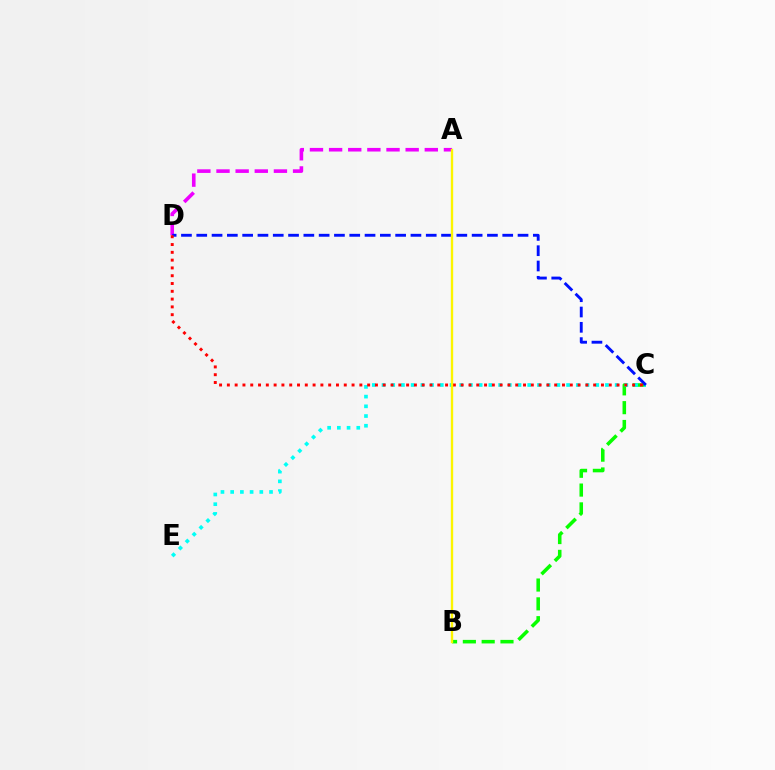{('A', 'D'): [{'color': '#ee00ff', 'line_style': 'dashed', 'thickness': 2.6}], ('B', 'C'): [{'color': '#08ff00', 'line_style': 'dashed', 'thickness': 2.56}], ('C', 'E'): [{'color': '#00fff6', 'line_style': 'dotted', 'thickness': 2.64}], ('C', 'D'): [{'color': '#0010ff', 'line_style': 'dashed', 'thickness': 2.08}, {'color': '#ff0000', 'line_style': 'dotted', 'thickness': 2.12}], ('A', 'B'): [{'color': '#fcf500', 'line_style': 'solid', 'thickness': 1.7}]}